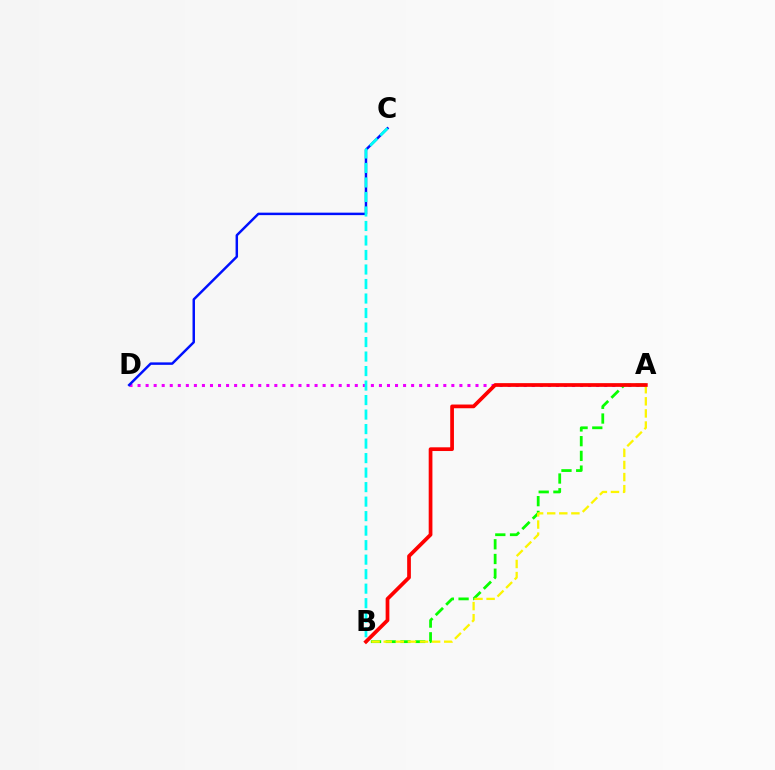{('A', 'D'): [{'color': '#ee00ff', 'line_style': 'dotted', 'thickness': 2.19}], ('C', 'D'): [{'color': '#0010ff', 'line_style': 'solid', 'thickness': 1.77}], ('A', 'B'): [{'color': '#08ff00', 'line_style': 'dashed', 'thickness': 2.0}, {'color': '#fcf500', 'line_style': 'dashed', 'thickness': 1.64}, {'color': '#ff0000', 'line_style': 'solid', 'thickness': 2.68}], ('B', 'C'): [{'color': '#00fff6', 'line_style': 'dashed', 'thickness': 1.97}]}